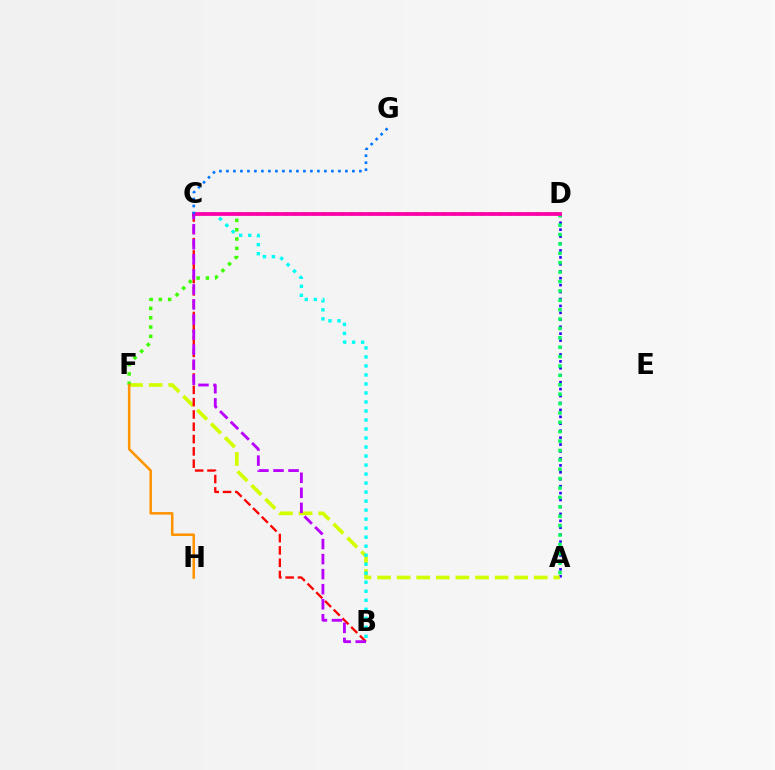{('A', 'D'): [{'color': '#2500ff', 'line_style': 'dotted', 'thickness': 1.88}, {'color': '#00ff5c', 'line_style': 'dotted', 'thickness': 2.55}], ('A', 'F'): [{'color': '#d1ff00', 'line_style': 'dashed', 'thickness': 2.66}], ('B', 'C'): [{'color': '#00fff6', 'line_style': 'dotted', 'thickness': 2.45}, {'color': '#ff0000', 'line_style': 'dashed', 'thickness': 1.67}, {'color': '#b900ff', 'line_style': 'dashed', 'thickness': 2.04}], ('D', 'F'): [{'color': '#3dff00', 'line_style': 'dotted', 'thickness': 2.53}], ('C', 'D'): [{'color': '#ff00ac', 'line_style': 'solid', 'thickness': 2.72}], ('F', 'H'): [{'color': '#ff9400', 'line_style': 'solid', 'thickness': 1.84}], ('C', 'G'): [{'color': '#0074ff', 'line_style': 'dotted', 'thickness': 1.9}]}